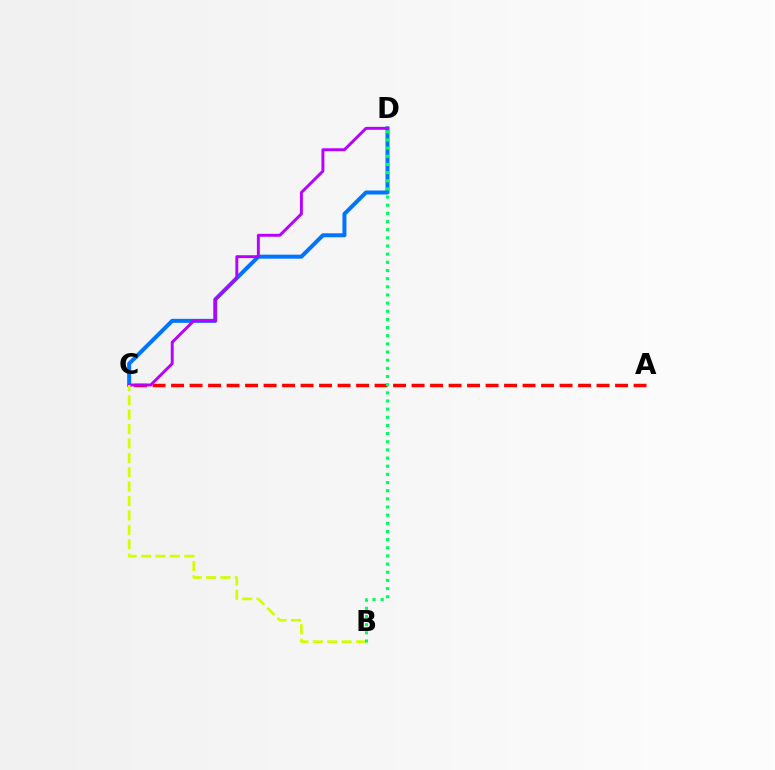{('A', 'C'): [{'color': '#ff0000', 'line_style': 'dashed', 'thickness': 2.51}], ('C', 'D'): [{'color': '#0074ff', 'line_style': 'solid', 'thickness': 2.88}, {'color': '#b900ff', 'line_style': 'solid', 'thickness': 2.1}], ('B', 'C'): [{'color': '#d1ff00', 'line_style': 'dashed', 'thickness': 1.96}], ('B', 'D'): [{'color': '#00ff5c', 'line_style': 'dotted', 'thickness': 2.22}]}